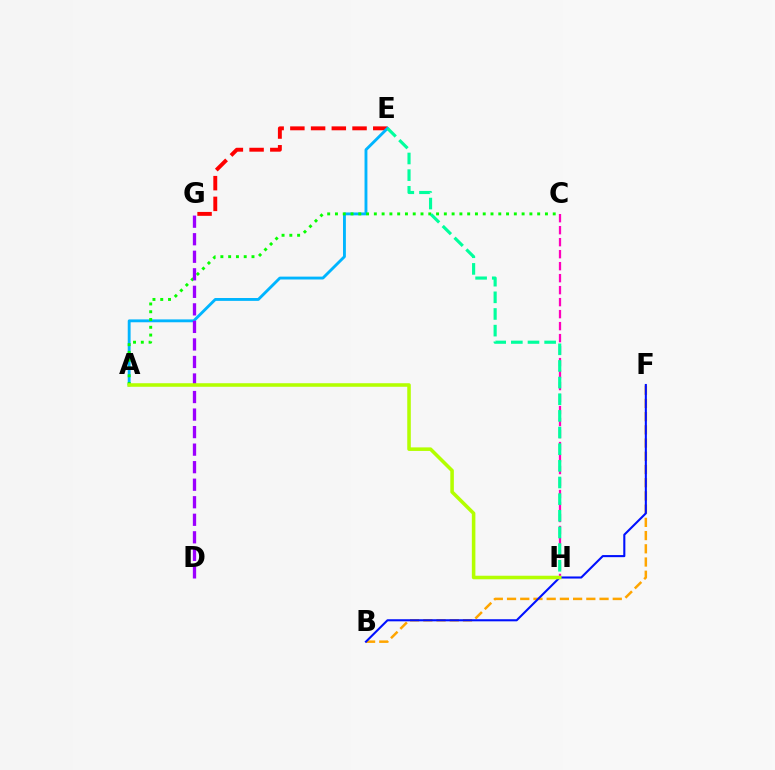{('C', 'H'): [{'color': '#ff00bd', 'line_style': 'dashed', 'thickness': 1.63}], ('B', 'F'): [{'color': '#ffa500', 'line_style': 'dashed', 'thickness': 1.8}, {'color': '#0010ff', 'line_style': 'solid', 'thickness': 1.5}], ('E', 'G'): [{'color': '#ff0000', 'line_style': 'dashed', 'thickness': 2.82}], ('A', 'E'): [{'color': '#00b5ff', 'line_style': 'solid', 'thickness': 2.06}], ('A', 'C'): [{'color': '#08ff00', 'line_style': 'dotted', 'thickness': 2.11}], ('E', 'H'): [{'color': '#00ff9d', 'line_style': 'dashed', 'thickness': 2.26}], ('D', 'G'): [{'color': '#9b00ff', 'line_style': 'dashed', 'thickness': 2.38}], ('A', 'H'): [{'color': '#b3ff00', 'line_style': 'solid', 'thickness': 2.56}]}